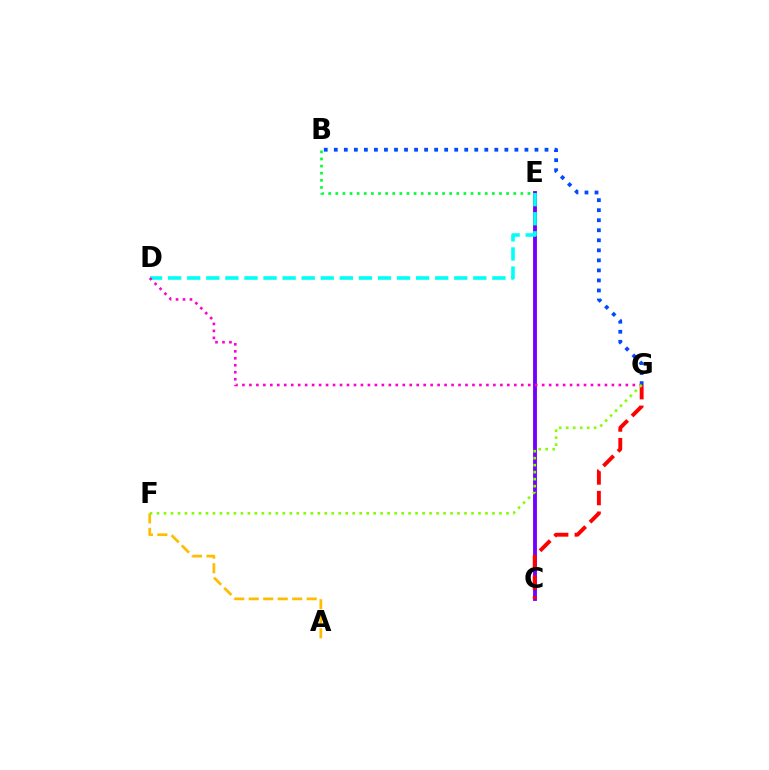{('B', 'E'): [{'color': '#00ff39', 'line_style': 'dotted', 'thickness': 1.93}], ('A', 'F'): [{'color': '#ffbd00', 'line_style': 'dashed', 'thickness': 1.97}], ('B', 'G'): [{'color': '#004bff', 'line_style': 'dotted', 'thickness': 2.73}], ('C', 'E'): [{'color': '#7200ff', 'line_style': 'solid', 'thickness': 2.77}], ('D', 'E'): [{'color': '#00fff6', 'line_style': 'dashed', 'thickness': 2.59}], ('C', 'G'): [{'color': '#ff0000', 'line_style': 'dashed', 'thickness': 2.8}], ('D', 'G'): [{'color': '#ff00cf', 'line_style': 'dotted', 'thickness': 1.89}], ('F', 'G'): [{'color': '#84ff00', 'line_style': 'dotted', 'thickness': 1.9}]}